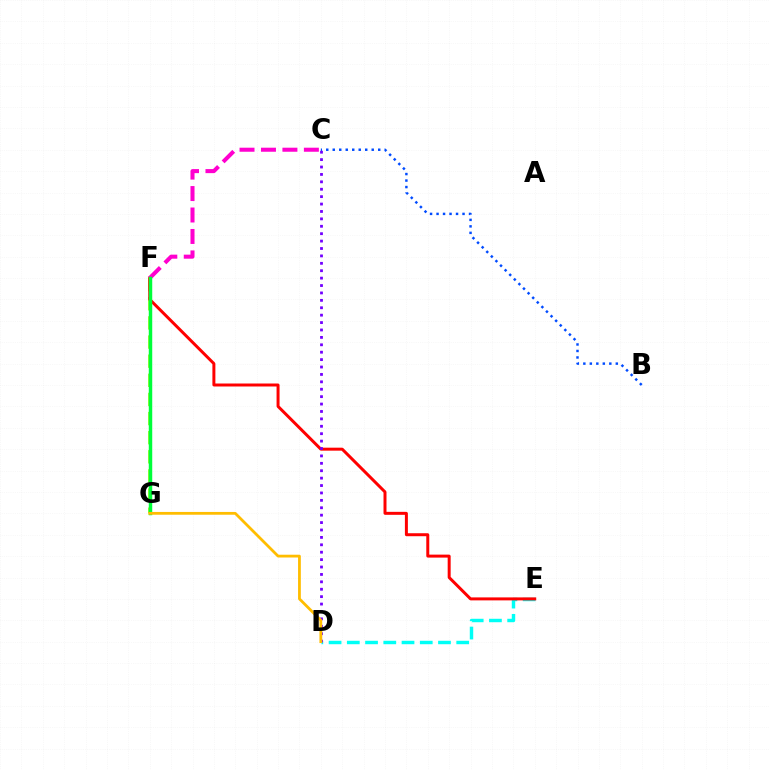{('D', 'E'): [{'color': '#00fff6', 'line_style': 'dashed', 'thickness': 2.48}], ('B', 'C'): [{'color': '#004bff', 'line_style': 'dotted', 'thickness': 1.76}], ('F', 'G'): [{'color': '#84ff00', 'line_style': 'dashed', 'thickness': 2.6}, {'color': '#00ff39', 'line_style': 'solid', 'thickness': 2.49}], ('E', 'F'): [{'color': '#ff0000', 'line_style': 'solid', 'thickness': 2.15}], ('C', 'F'): [{'color': '#ff00cf', 'line_style': 'dashed', 'thickness': 2.91}], ('C', 'D'): [{'color': '#7200ff', 'line_style': 'dotted', 'thickness': 2.01}], ('D', 'G'): [{'color': '#ffbd00', 'line_style': 'solid', 'thickness': 2.0}]}